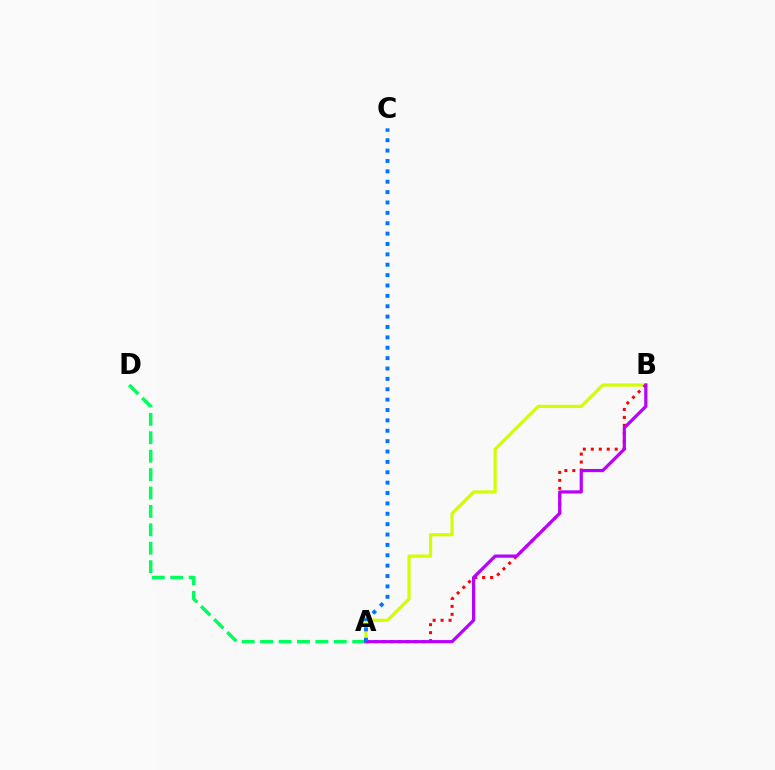{('A', 'B'): [{'color': '#d1ff00', 'line_style': 'solid', 'thickness': 2.28}, {'color': '#ff0000', 'line_style': 'dotted', 'thickness': 2.17}, {'color': '#b900ff', 'line_style': 'solid', 'thickness': 2.31}], ('A', 'D'): [{'color': '#00ff5c', 'line_style': 'dashed', 'thickness': 2.5}], ('A', 'C'): [{'color': '#0074ff', 'line_style': 'dotted', 'thickness': 2.82}]}